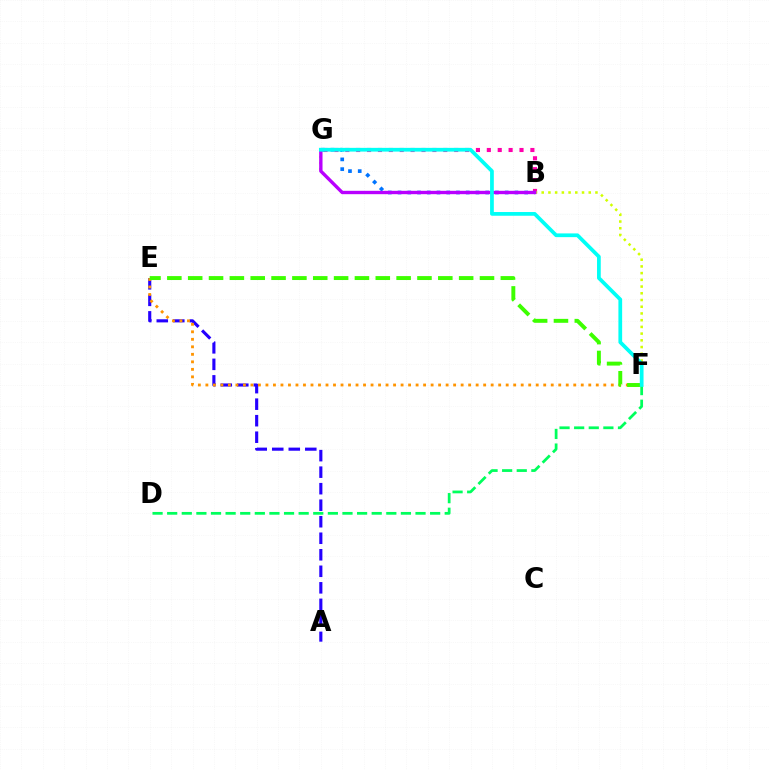{('B', 'G'): [{'color': '#ff0000', 'line_style': 'dotted', 'thickness': 1.65}, {'color': '#ff00ac', 'line_style': 'dotted', 'thickness': 2.96}, {'color': '#0074ff', 'line_style': 'dotted', 'thickness': 2.65}, {'color': '#b900ff', 'line_style': 'solid', 'thickness': 2.42}], ('A', 'E'): [{'color': '#2500ff', 'line_style': 'dashed', 'thickness': 2.24}], ('E', 'F'): [{'color': '#ff9400', 'line_style': 'dotted', 'thickness': 2.04}, {'color': '#3dff00', 'line_style': 'dashed', 'thickness': 2.83}], ('B', 'F'): [{'color': '#d1ff00', 'line_style': 'dotted', 'thickness': 1.83}], ('D', 'F'): [{'color': '#00ff5c', 'line_style': 'dashed', 'thickness': 1.98}], ('F', 'G'): [{'color': '#00fff6', 'line_style': 'solid', 'thickness': 2.69}]}